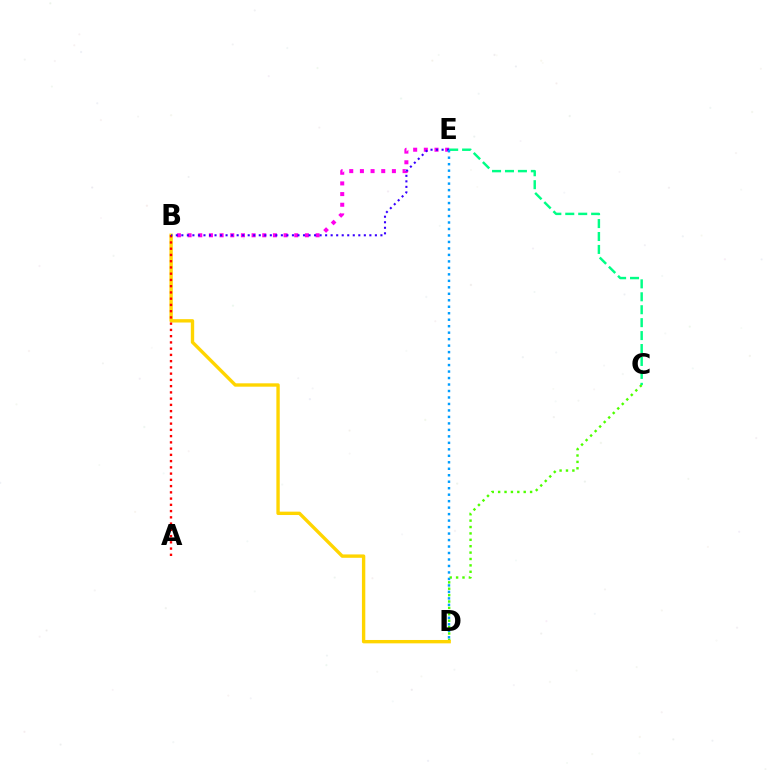{('C', 'D'): [{'color': '#4fff00', 'line_style': 'dotted', 'thickness': 1.74}], ('B', 'D'): [{'color': '#ffd500', 'line_style': 'solid', 'thickness': 2.43}], ('A', 'B'): [{'color': '#ff0000', 'line_style': 'dotted', 'thickness': 1.7}], ('B', 'E'): [{'color': '#ff00ed', 'line_style': 'dotted', 'thickness': 2.9}, {'color': '#3700ff', 'line_style': 'dotted', 'thickness': 1.5}], ('C', 'E'): [{'color': '#00ff86', 'line_style': 'dashed', 'thickness': 1.76}], ('D', 'E'): [{'color': '#009eff', 'line_style': 'dotted', 'thickness': 1.76}]}